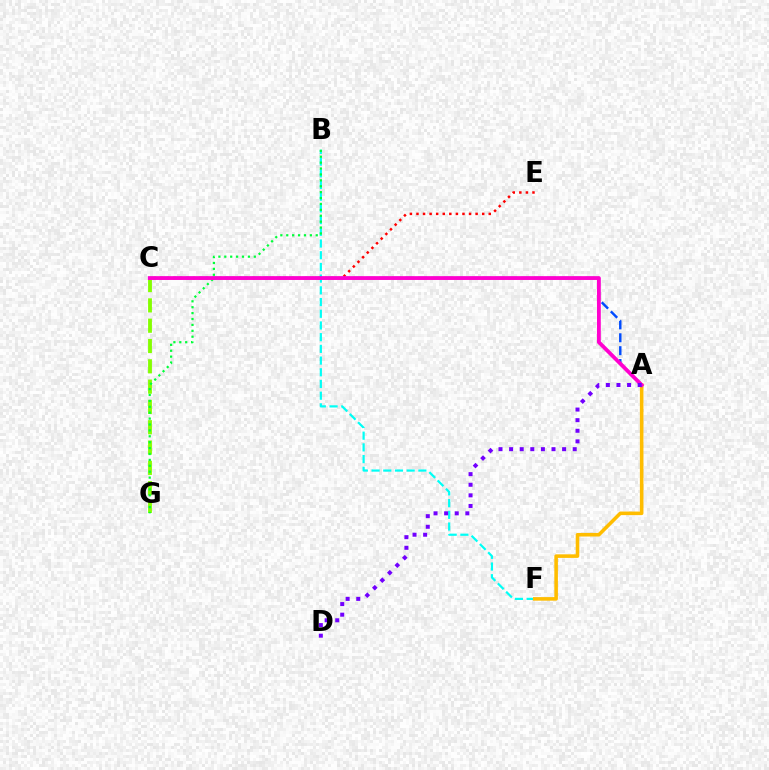{('B', 'F'): [{'color': '#00fff6', 'line_style': 'dashed', 'thickness': 1.59}], ('C', 'E'): [{'color': '#ff0000', 'line_style': 'dotted', 'thickness': 1.79}], ('C', 'G'): [{'color': '#84ff00', 'line_style': 'dashed', 'thickness': 2.76}], ('A', 'C'): [{'color': '#004bff', 'line_style': 'dashed', 'thickness': 1.75}, {'color': '#ff00cf', 'line_style': 'solid', 'thickness': 2.74}], ('A', 'F'): [{'color': '#ffbd00', 'line_style': 'solid', 'thickness': 2.57}], ('B', 'G'): [{'color': '#00ff39', 'line_style': 'dotted', 'thickness': 1.6}], ('A', 'D'): [{'color': '#7200ff', 'line_style': 'dotted', 'thickness': 2.88}]}